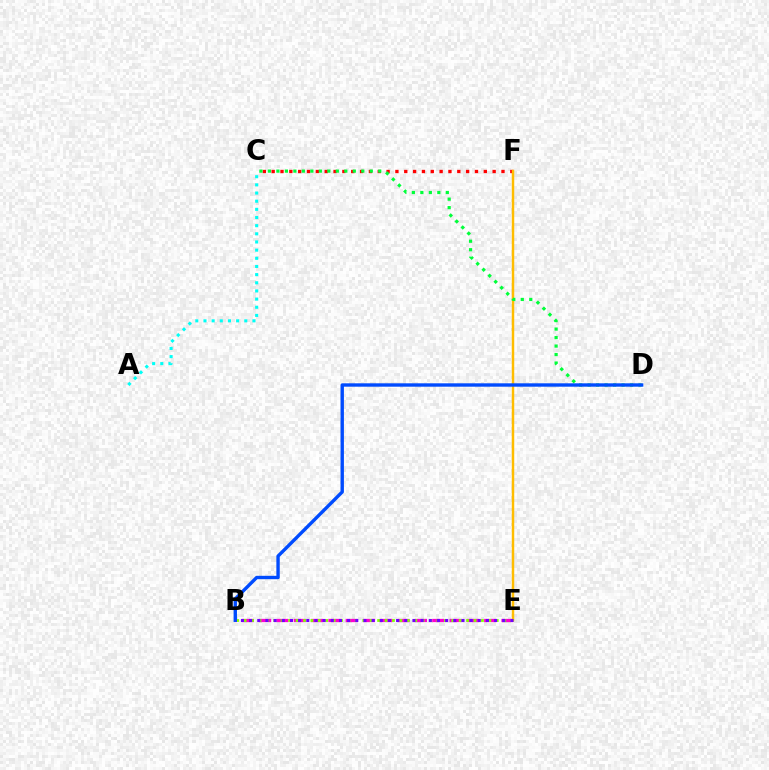{('C', 'F'): [{'color': '#ff0000', 'line_style': 'dotted', 'thickness': 2.4}], ('B', 'E'): [{'color': '#ff00cf', 'line_style': 'dashed', 'thickness': 2.35}, {'color': '#84ff00', 'line_style': 'dotted', 'thickness': 2.01}, {'color': '#7200ff', 'line_style': 'dotted', 'thickness': 2.22}], ('E', 'F'): [{'color': '#ffbd00', 'line_style': 'solid', 'thickness': 1.77}], ('C', 'D'): [{'color': '#00ff39', 'line_style': 'dotted', 'thickness': 2.31}], ('A', 'C'): [{'color': '#00fff6', 'line_style': 'dotted', 'thickness': 2.22}], ('B', 'D'): [{'color': '#004bff', 'line_style': 'solid', 'thickness': 2.43}]}